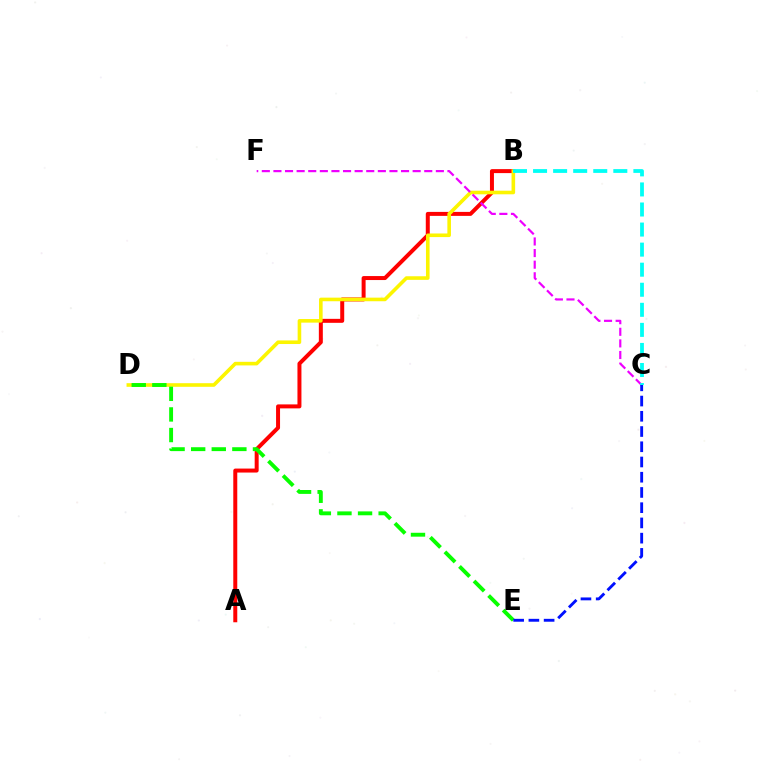{('A', 'B'): [{'color': '#ff0000', 'line_style': 'solid', 'thickness': 2.87}], ('B', 'D'): [{'color': '#fcf500', 'line_style': 'solid', 'thickness': 2.59}], ('C', 'F'): [{'color': '#ee00ff', 'line_style': 'dashed', 'thickness': 1.58}], ('D', 'E'): [{'color': '#08ff00', 'line_style': 'dashed', 'thickness': 2.8}], ('B', 'C'): [{'color': '#00fff6', 'line_style': 'dashed', 'thickness': 2.73}], ('C', 'E'): [{'color': '#0010ff', 'line_style': 'dashed', 'thickness': 2.07}]}